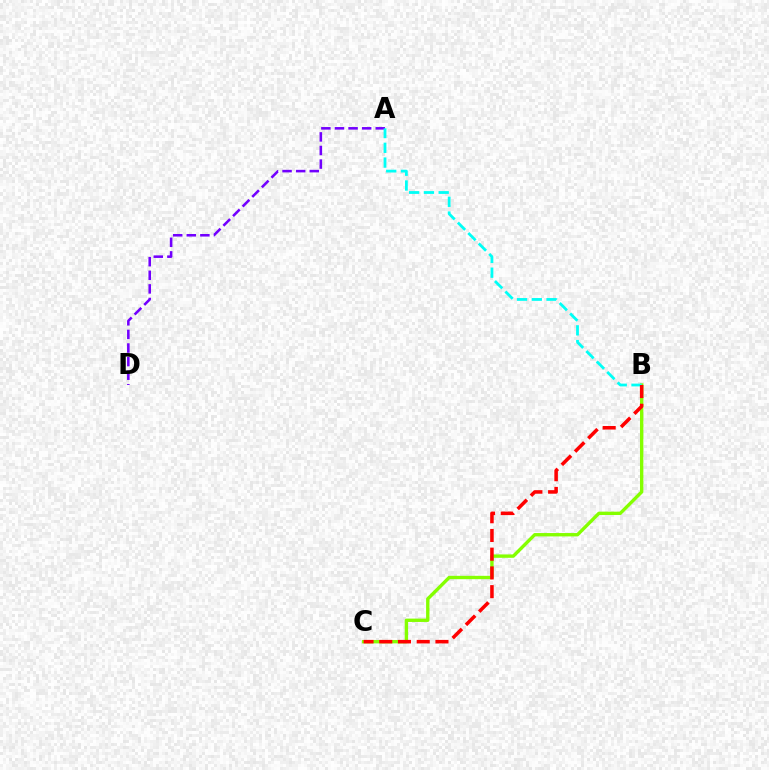{('B', 'C'): [{'color': '#84ff00', 'line_style': 'solid', 'thickness': 2.42}, {'color': '#ff0000', 'line_style': 'dashed', 'thickness': 2.54}], ('A', 'D'): [{'color': '#7200ff', 'line_style': 'dashed', 'thickness': 1.85}], ('A', 'B'): [{'color': '#00fff6', 'line_style': 'dashed', 'thickness': 2.01}]}